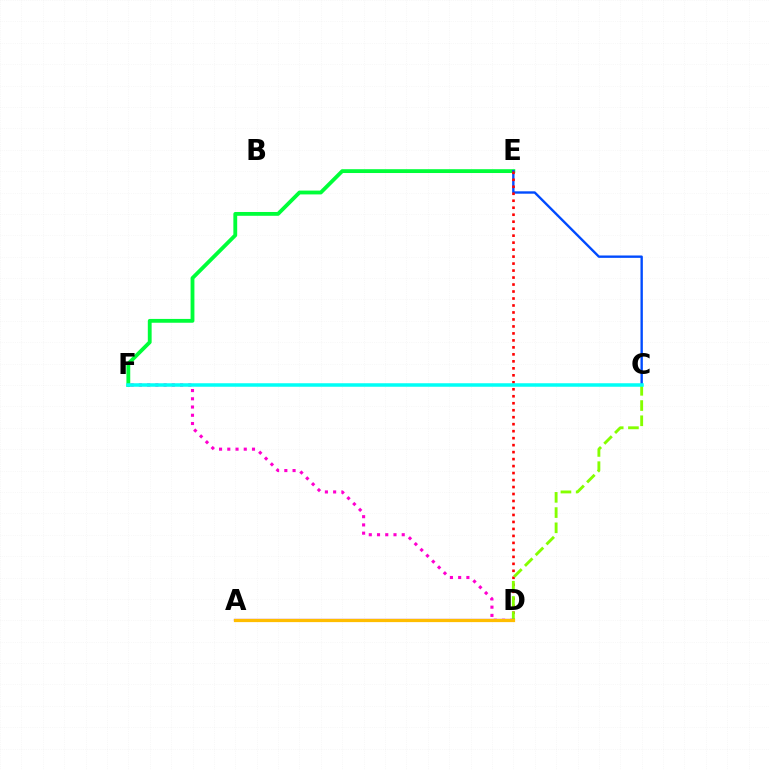{('E', 'F'): [{'color': '#00ff39', 'line_style': 'solid', 'thickness': 2.75}], ('C', 'E'): [{'color': '#004bff', 'line_style': 'solid', 'thickness': 1.71}], ('D', 'F'): [{'color': '#ff00cf', 'line_style': 'dotted', 'thickness': 2.24}], ('D', 'E'): [{'color': '#ff0000', 'line_style': 'dotted', 'thickness': 1.9}], ('C', 'D'): [{'color': '#84ff00', 'line_style': 'dashed', 'thickness': 2.07}], ('A', 'D'): [{'color': '#7200ff', 'line_style': 'solid', 'thickness': 1.59}, {'color': '#ffbd00', 'line_style': 'solid', 'thickness': 2.33}], ('C', 'F'): [{'color': '#00fff6', 'line_style': 'solid', 'thickness': 2.53}]}